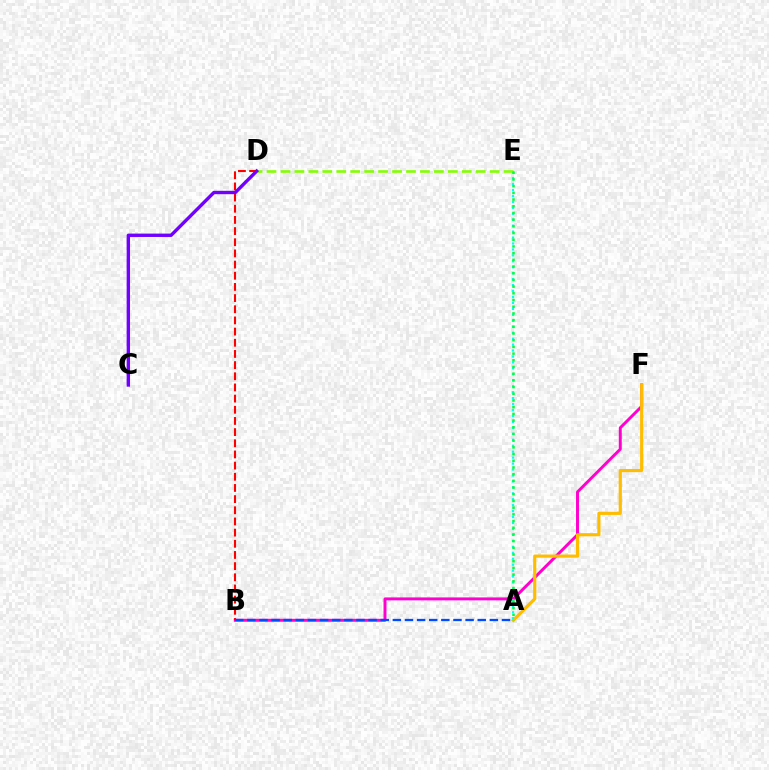{('B', 'F'): [{'color': '#ff00cf', 'line_style': 'solid', 'thickness': 2.13}], ('A', 'F'): [{'color': '#ffbd00', 'line_style': 'solid', 'thickness': 2.27}], ('A', 'E'): [{'color': '#00fff6', 'line_style': 'dotted', 'thickness': 1.62}, {'color': '#00ff39', 'line_style': 'dotted', 'thickness': 1.82}], ('B', 'D'): [{'color': '#ff0000', 'line_style': 'dashed', 'thickness': 1.52}], ('D', 'E'): [{'color': '#84ff00', 'line_style': 'dashed', 'thickness': 1.89}], ('A', 'B'): [{'color': '#004bff', 'line_style': 'dashed', 'thickness': 1.65}], ('C', 'D'): [{'color': '#7200ff', 'line_style': 'solid', 'thickness': 2.43}]}